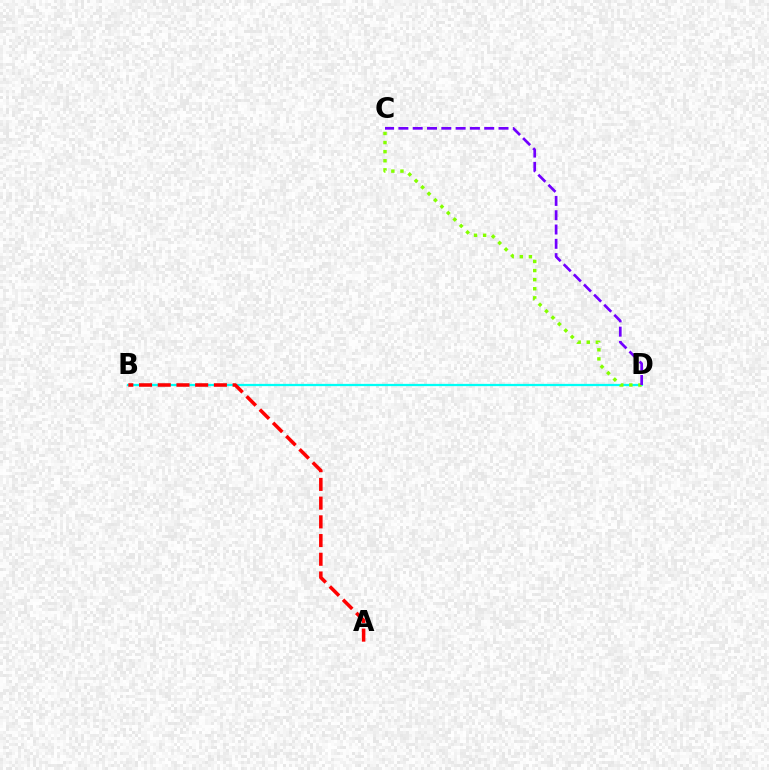{('B', 'D'): [{'color': '#00fff6', 'line_style': 'solid', 'thickness': 1.62}], ('C', 'D'): [{'color': '#84ff00', 'line_style': 'dotted', 'thickness': 2.47}, {'color': '#7200ff', 'line_style': 'dashed', 'thickness': 1.94}], ('A', 'B'): [{'color': '#ff0000', 'line_style': 'dashed', 'thickness': 2.54}]}